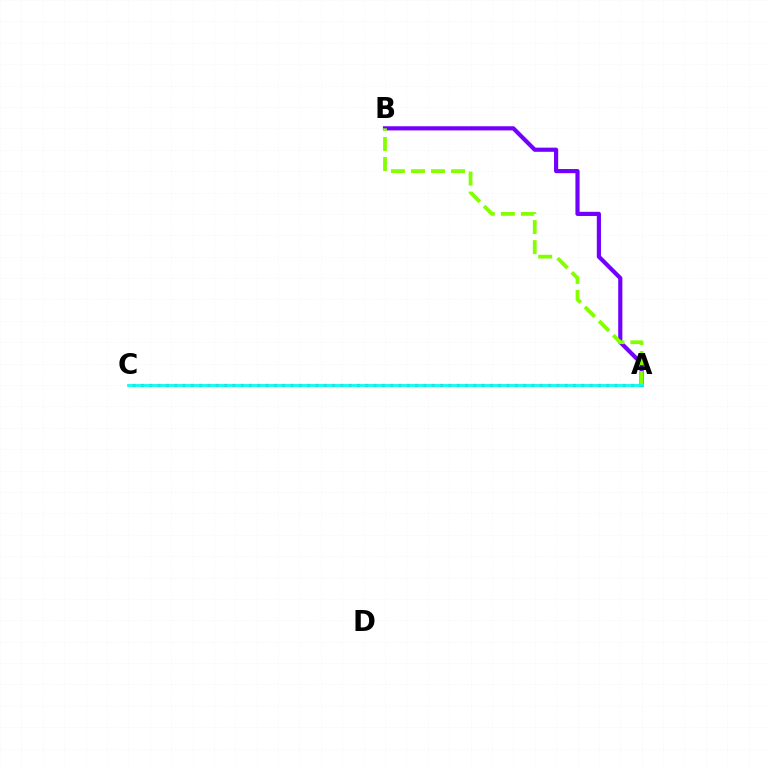{('A', 'C'): [{'color': '#ff0000', 'line_style': 'dotted', 'thickness': 2.26}, {'color': '#00fff6', 'line_style': 'solid', 'thickness': 2.0}], ('A', 'B'): [{'color': '#7200ff', 'line_style': 'solid', 'thickness': 2.99}, {'color': '#84ff00', 'line_style': 'dashed', 'thickness': 2.72}]}